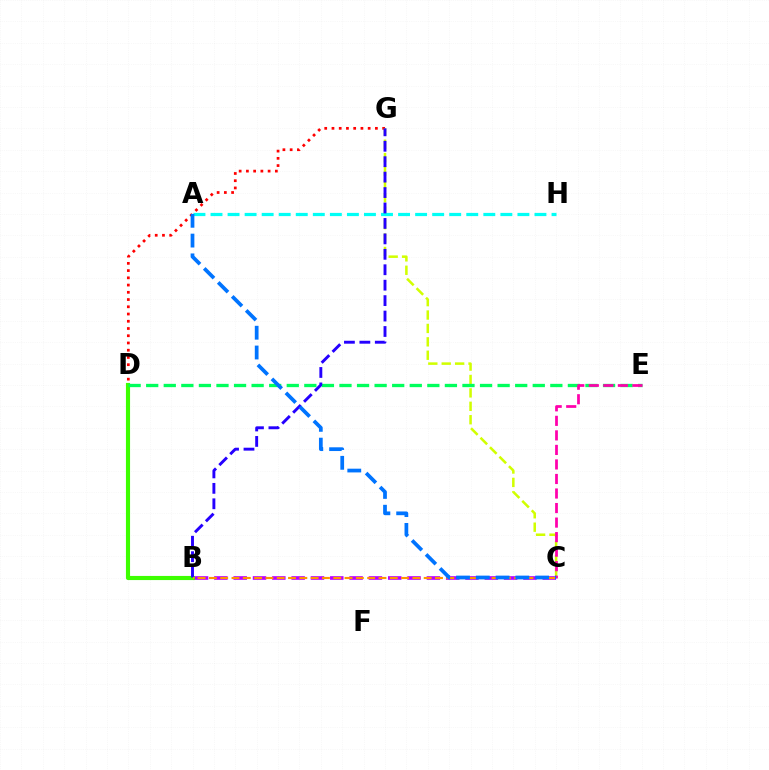{('B', 'D'): [{'color': '#3dff00', 'line_style': 'solid', 'thickness': 2.97}], ('D', 'G'): [{'color': '#ff0000', 'line_style': 'dotted', 'thickness': 1.97}], ('C', 'G'): [{'color': '#d1ff00', 'line_style': 'dashed', 'thickness': 1.82}], ('D', 'E'): [{'color': '#00ff5c', 'line_style': 'dashed', 'thickness': 2.39}], ('A', 'H'): [{'color': '#00fff6', 'line_style': 'dashed', 'thickness': 2.32}], ('C', 'E'): [{'color': '#ff00ac', 'line_style': 'dashed', 'thickness': 1.97}], ('B', 'C'): [{'color': '#b900ff', 'line_style': 'dashed', 'thickness': 2.62}, {'color': '#ff9400', 'line_style': 'dashed', 'thickness': 1.54}], ('B', 'G'): [{'color': '#2500ff', 'line_style': 'dashed', 'thickness': 2.1}], ('A', 'C'): [{'color': '#0074ff', 'line_style': 'dashed', 'thickness': 2.69}]}